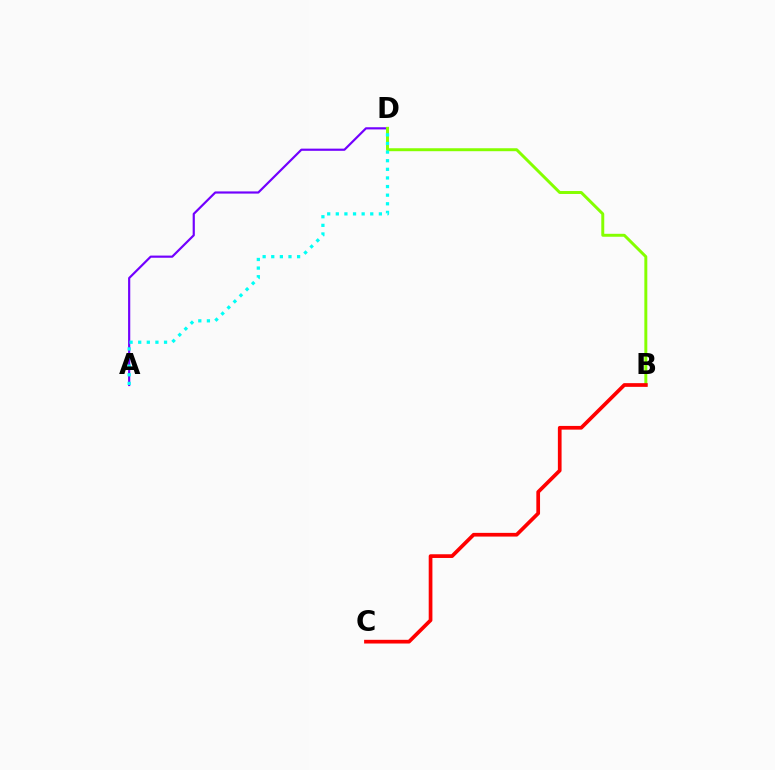{('A', 'D'): [{'color': '#7200ff', 'line_style': 'solid', 'thickness': 1.57}, {'color': '#00fff6', 'line_style': 'dotted', 'thickness': 2.34}], ('B', 'D'): [{'color': '#84ff00', 'line_style': 'solid', 'thickness': 2.13}], ('B', 'C'): [{'color': '#ff0000', 'line_style': 'solid', 'thickness': 2.67}]}